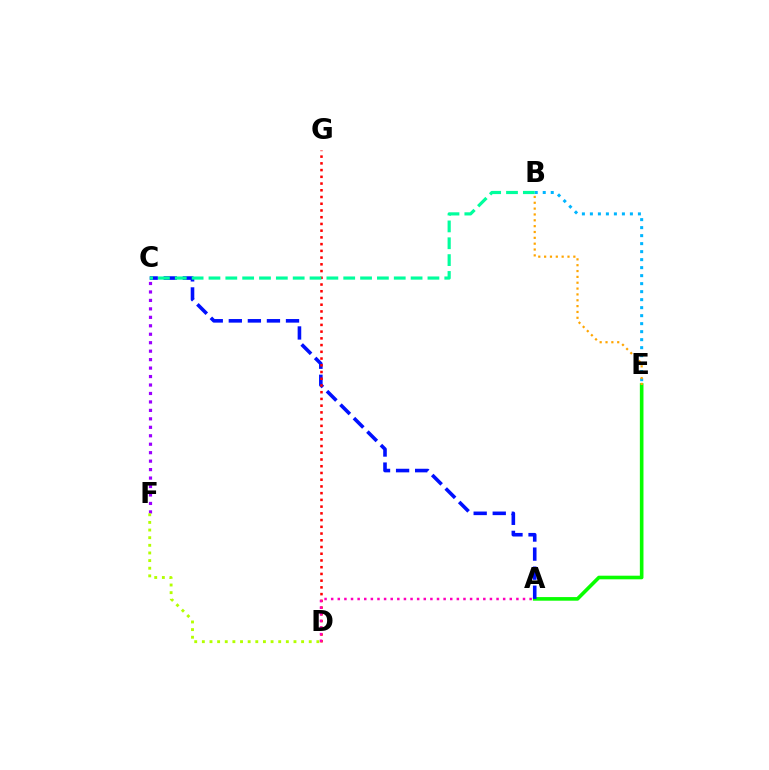{('C', 'F'): [{'color': '#9b00ff', 'line_style': 'dotted', 'thickness': 2.3}], ('A', 'E'): [{'color': '#08ff00', 'line_style': 'solid', 'thickness': 2.61}], ('A', 'C'): [{'color': '#0010ff', 'line_style': 'dashed', 'thickness': 2.59}], ('D', 'G'): [{'color': '#ff0000', 'line_style': 'dotted', 'thickness': 1.83}], ('B', 'E'): [{'color': '#00b5ff', 'line_style': 'dotted', 'thickness': 2.17}, {'color': '#ffa500', 'line_style': 'dotted', 'thickness': 1.59}], ('D', 'F'): [{'color': '#b3ff00', 'line_style': 'dotted', 'thickness': 2.07}], ('B', 'C'): [{'color': '#00ff9d', 'line_style': 'dashed', 'thickness': 2.29}], ('A', 'D'): [{'color': '#ff00bd', 'line_style': 'dotted', 'thickness': 1.8}]}